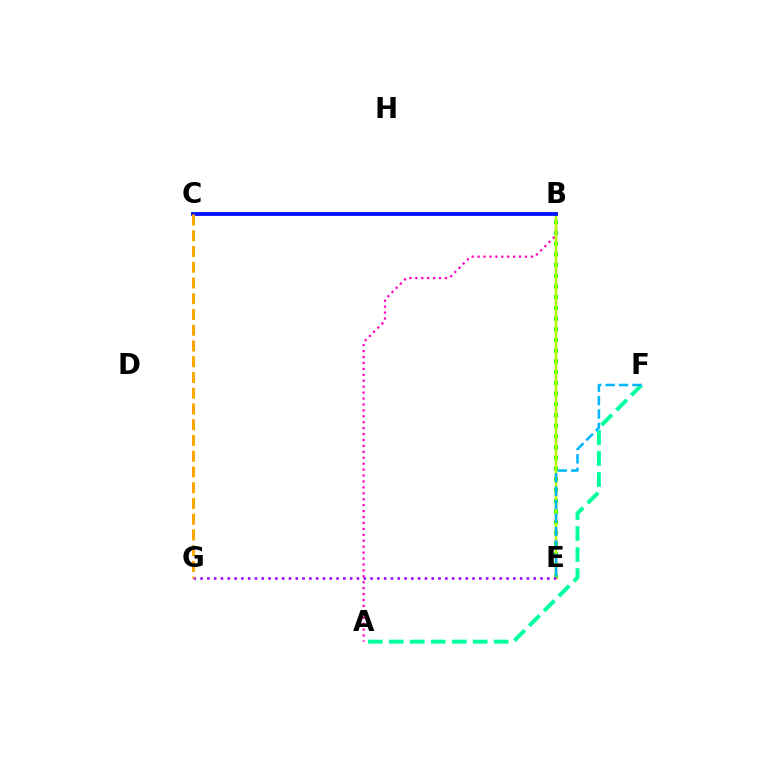{('B', 'E'): [{'color': '#ff0000', 'line_style': 'solid', 'thickness': 1.52}, {'color': '#08ff00', 'line_style': 'dotted', 'thickness': 2.91}, {'color': '#b3ff00', 'line_style': 'solid', 'thickness': 1.77}], ('A', 'B'): [{'color': '#ff00bd', 'line_style': 'dotted', 'thickness': 1.61}], ('A', 'F'): [{'color': '#00ff9d', 'line_style': 'dashed', 'thickness': 2.85}], ('B', 'C'): [{'color': '#0010ff', 'line_style': 'solid', 'thickness': 2.75}], ('E', 'F'): [{'color': '#00b5ff', 'line_style': 'dashed', 'thickness': 1.82}], ('E', 'G'): [{'color': '#9b00ff', 'line_style': 'dotted', 'thickness': 1.85}], ('C', 'G'): [{'color': '#ffa500', 'line_style': 'dashed', 'thickness': 2.14}]}